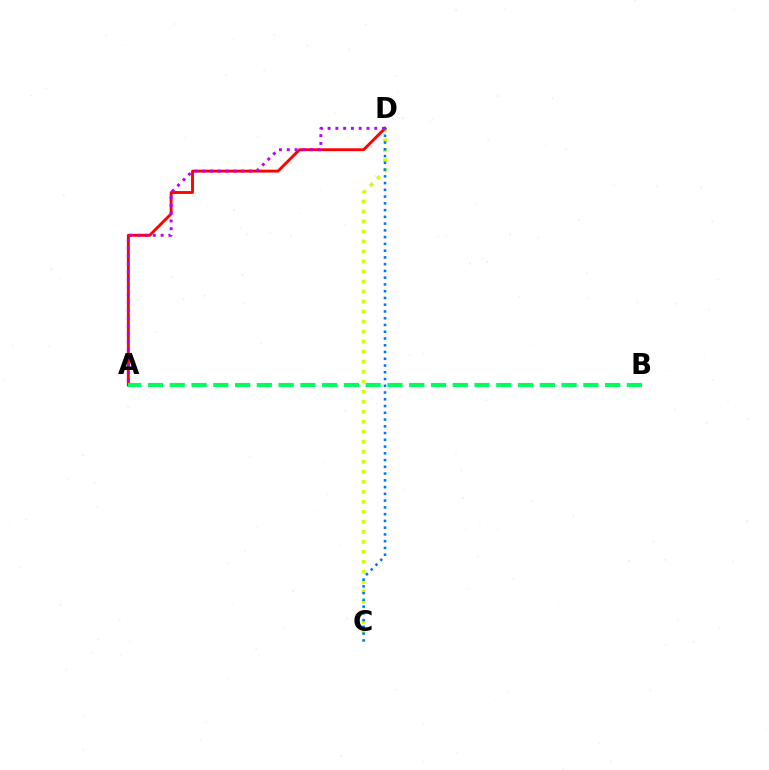{('C', 'D'): [{'color': '#d1ff00', 'line_style': 'dotted', 'thickness': 2.72}, {'color': '#0074ff', 'line_style': 'dotted', 'thickness': 1.84}], ('A', 'D'): [{'color': '#ff0000', 'line_style': 'solid', 'thickness': 2.07}, {'color': '#b900ff', 'line_style': 'dotted', 'thickness': 2.11}], ('A', 'B'): [{'color': '#00ff5c', 'line_style': 'dashed', 'thickness': 2.96}]}